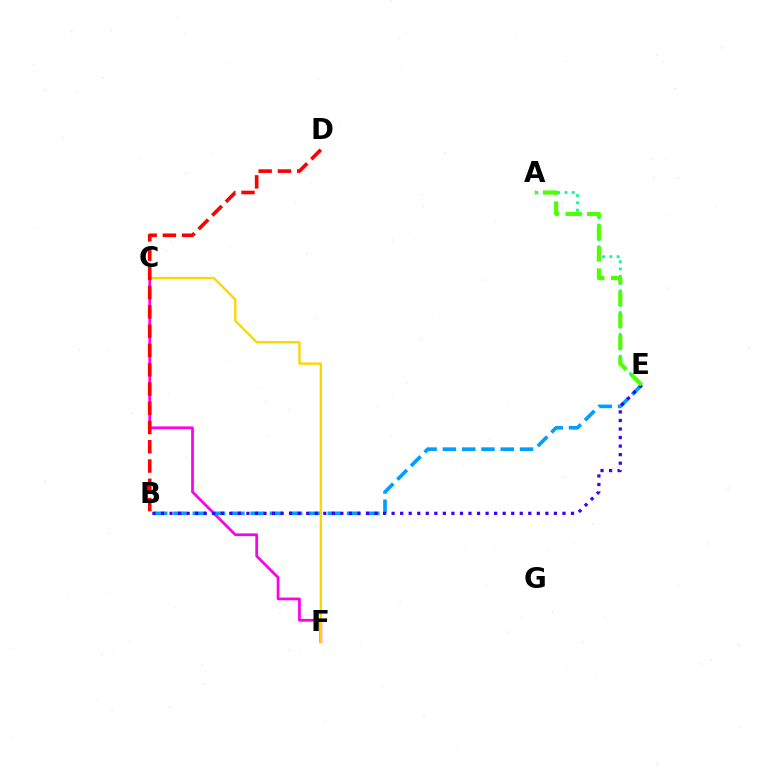{('C', 'F'): [{'color': '#ff00ed', 'line_style': 'solid', 'thickness': 1.96}, {'color': '#ffd500', 'line_style': 'solid', 'thickness': 1.69}], ('A', 'E'): [{'color': '#00ff86', 'line_style': 'dotted', 'thickness': 1.97}, {'color': '#4fff00', 'line_style': 'dashed', 'thickness': 2.98}], ('B', 'E'): [{'color': '#009eff', 'line_style': 'dashed', 'thickness': 2.62}, {'color': '#3700ff', 'line_style': 'dotted', 'thickness': 2.32}], ('B', 'D'): [{'color': '#ff0000', 'line_style': 'dashed', 'thickness': 2.62}]}